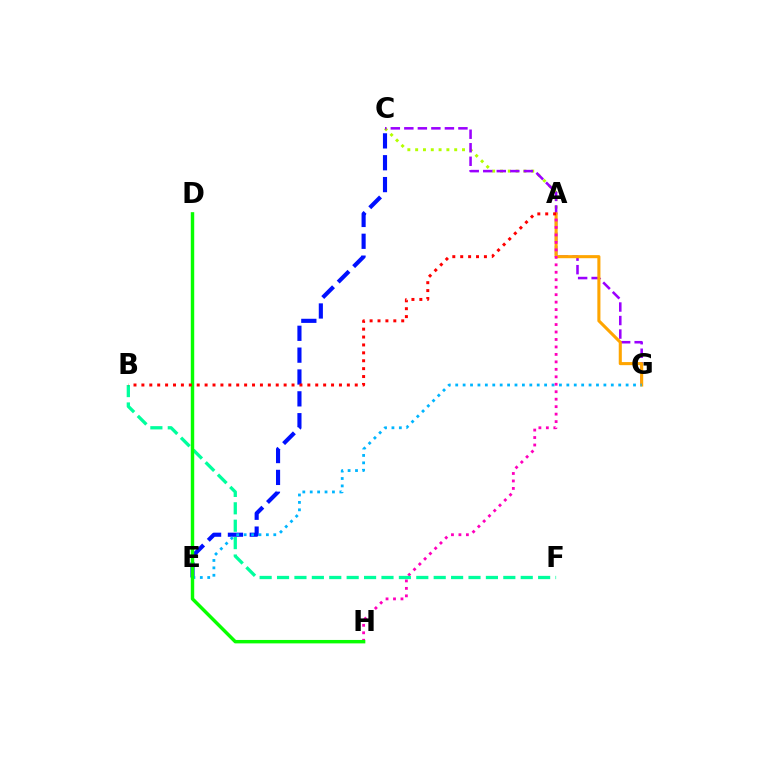{('A', 'C'): [{'color': '#b3ff00', 'line_style': 'dotted', 'thickness': 2.12}], ('C', 'G'): [{'color': '#9b00ff', 'line_style': 'dashed', 'thickness': 1.84}], ('A', 'G'): [{'color': '#ffa500', 'line_style': 'solid', 'thickness': 2.22}], ('C', 'E'): [{'color': '#0010ff', 'line_style': 'dashed', 'thickness': 2.97}], ('E', 'G'): [{'color': '#00b5ff', 'line_style': 'dotted', 'thickness': 2.01}], ('A', 'H'): [{'color': '#ff00bd', 'line_style': 'dotted', 'thickness': 2.03}], ('B', 'F'): [{'color': '#00ff9d', 'line_style': 'dashed', 'thickness': 2.36}], ('D', 'H'): [{'color': '#08ff00', 'line_style': 'solid', 'thickness': 2.47}], ('A', 'B'): [{'color': '#ff0000', 'line_style': 'dotted', 'thickness': 2.15}]}